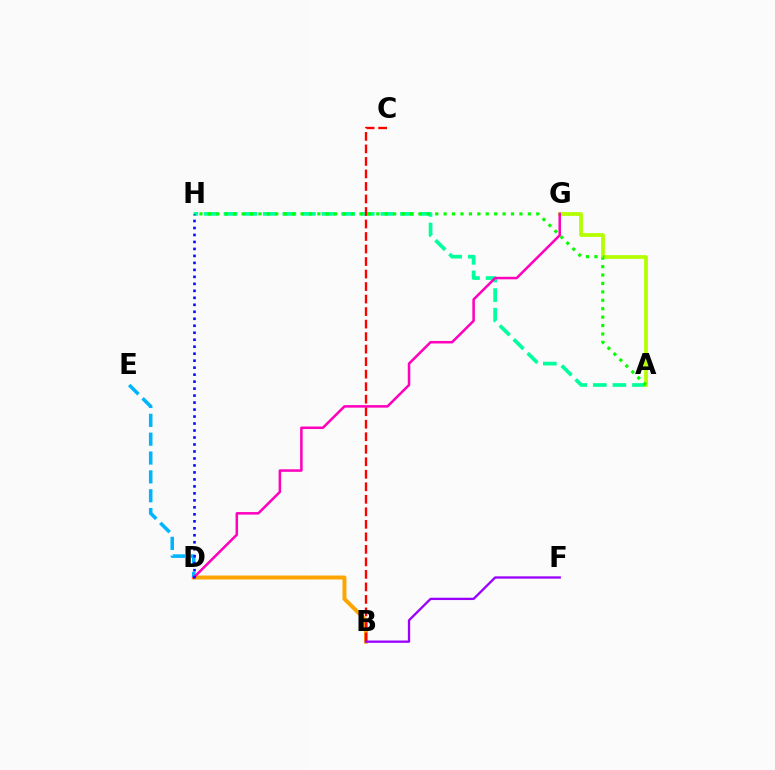{('A', 'H'): [{'color': '#00ff9d', 'line_style': 'dashed', 'thickness': 2.66}, {'color': '#08ff00', 'line_style': 'dotted', 'thickness': 2.29}], ('B', 'D'): [{'color': '#ffa500', 'line_style': 'solid', 'thickness': 2.84}], ('A', 'G'): [{'color': '#b3ff00', 'line_style': 'solid', 'thickness': 2.71}], ('B', 'C'): [{'color': '#ff0000', 'line_style': 'dashed', 'thickness': 1.7}], ('D', 'E'): [{'color': '#00b5ff', 'line_style': 'dashed', 'thickness': 2.56}], ('B', 'F'): [{'color': '#9b00ff', 'line_style': 'solid', 'thickness': 1.67}], ('D', 'G'): [{'color': '#ff00bd', 'line_style': 'solid', 'thickness': 1.82}], ('D', 'H'): [{'color': '#0010ff', 'line_style': 'dotted', 'thickness': 1.9}]}